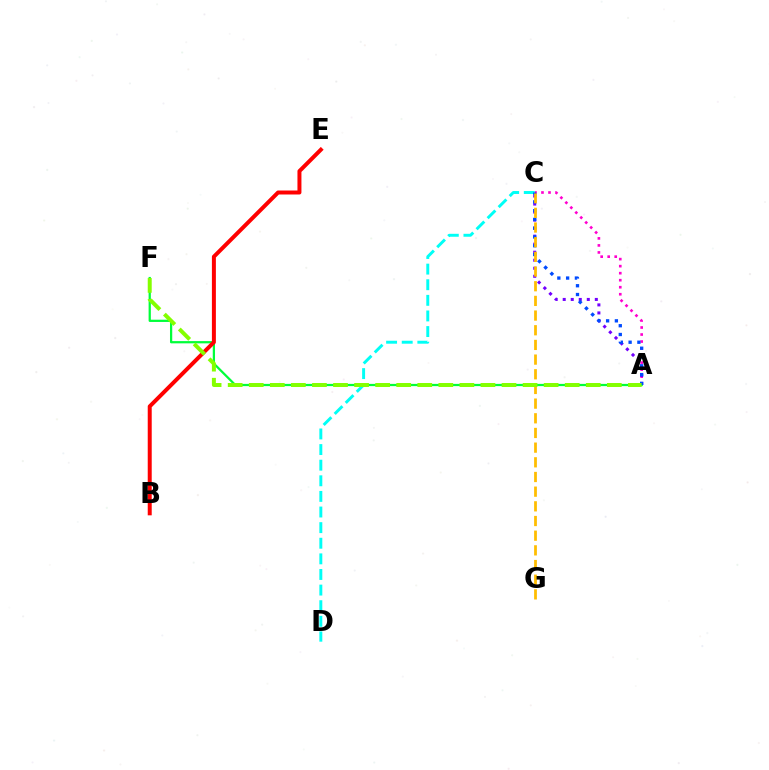{('A', 'F'): [{'color': '#00ff39', 'line_style': 'solid', 'thickness': 1.62}, {'color': '#84ff00', 'line_style': 'dashed', 'thickness': 2.86}], ('A', 'C'): [{'color': '#ff00cf', 'line_style': 'dotted', 'thickness': 1.91}, {'color': '#7200ff', 'line_style': 'dotted', 'thickness': 2.18}, {'color': '#004bff', 'line_style': 'dotted', 'thickness': 2.39}], ('C', 'D'): [{'color': '#00fff6', 'line_style': 'dashed', 'thickness': 2.12}], ('C', 'G'): [{'color': '#ffbd00', 'line_style': 'dashed', 'thickness': 1.99}], ('B', 'E'): [{'color': '#ff0000', 'line_style': 'solid', 'thickness': 2.87}]}